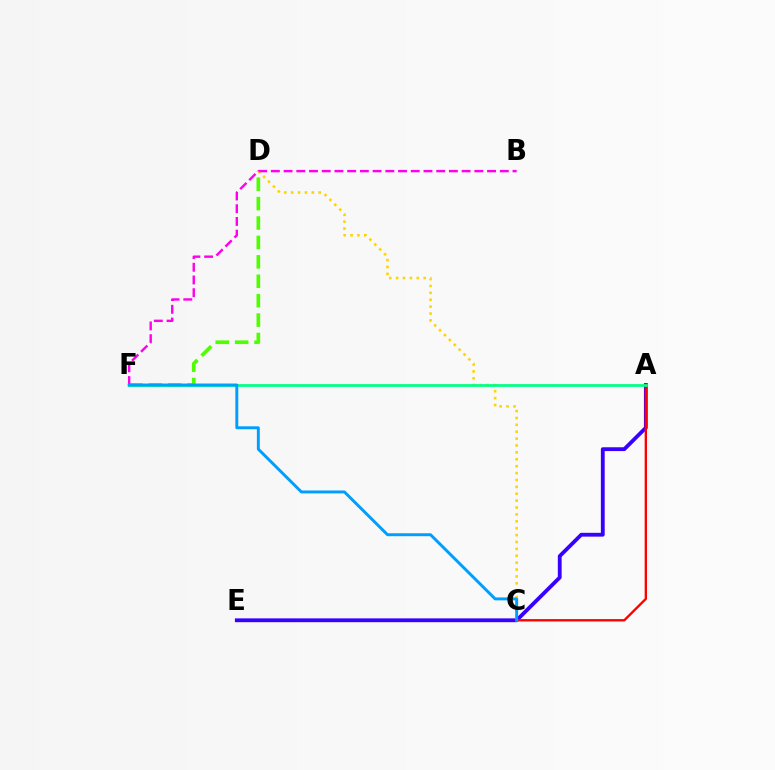{('A', 'E'): [{'color': '#3700ff', 'line_style': 'solid', 'thickness': 2.75}], ('D', 'F'): [{'color': '#4fff00', 'line_style': 'dashed', 'thickness': 2.64}], ('C', 'D'): [{'color': '#ffd500', 'line_style': 'dotted', 'thickness': 1.87}], ('A', 'C'): [{'color': '#ff0000', 'line_style': 'solid', 'thickness': 1.7}], ('B', 'F'): [{'color': '#ff00ed', 'line_style': 'dashed', 'thickness': 1.73}], ('A', 'F'): [{'color': '#00ff86', 'line_style': 'solid', 'thickness': 1.98}], ('C', 'F'): [{'color': '#009eff', 'line_style': 'solid', 'thickness': 2.12}]}